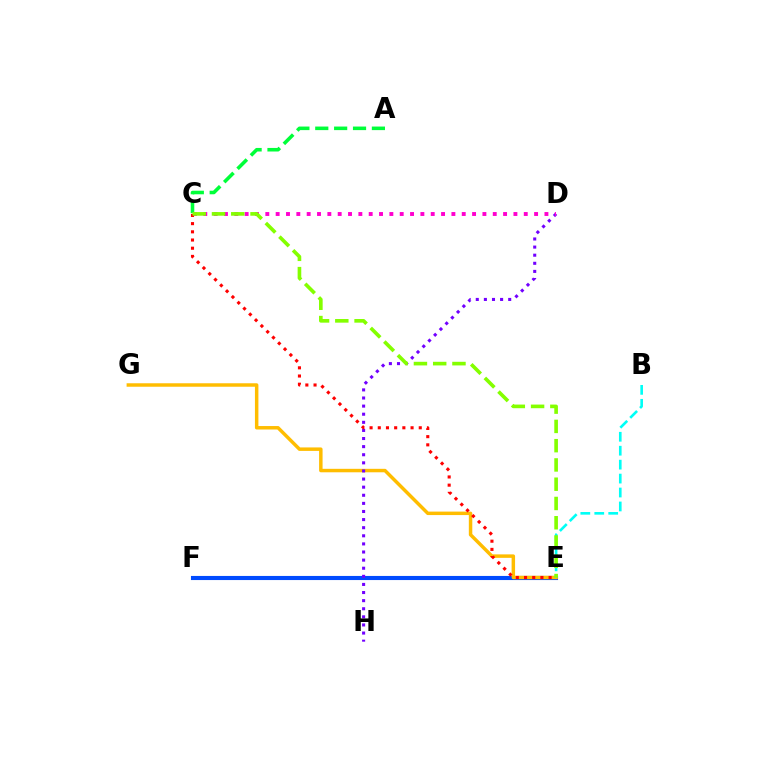{('A', 'C'): [{'color': '#00ff39', 'line_style': 'dashed', 'thickness': 2.56}], ('E', 'F'): [{'color': '#004bff', 'line_style': 'solid', 'thickness': 2.96}], ('E', 'G'): [{'color': '#ffbd00', 'line_style': 'solid', 'thickness': 2.5}], ('D', 'H'): [{'color': '#7200ff', 'line_style': 'dotted', 'thickness': 2.2}], ('C', 'D'): [{'color': '#ff00cf', 'line_style': 'dotted', 'thickness': 2.81}], ('C', 'E'): [{'color': '#ff0000', 'line_style': 'dotted', 'thickness': 2.23}, {'color': '#84ff00', 'line_style': 'dashed', 'thickness': 2.62}], ('B', 'E'): [{'color': '#00fff6', 'line_style': 'dashed', 'thickness': 1.89}]}